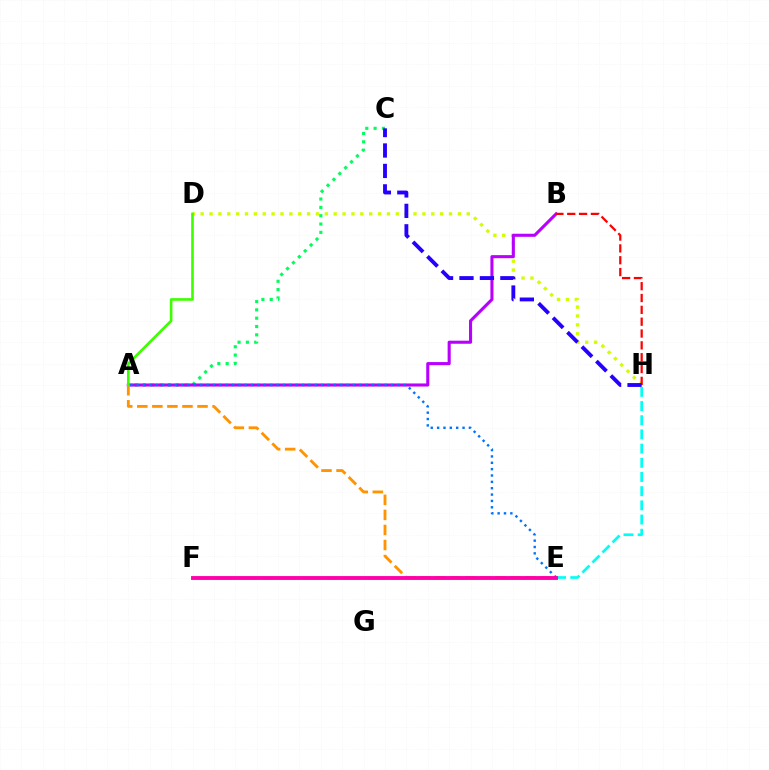{('D', 'H'): [{'color': '#d1ff00', 'line_style': 'dotted', 'thickness': 2.41}], ('A', 'C'): [{'color': '#00ff5c', 'line_style': 'dotted', 'thickness': 2.26}], ('A', 'B'): [{'color': '#b900ff', 'line_style': 'solid', 'thickness': 2.22}], ('B', 'H'): [{'color': '#ff0000', 'line_style': 'dashed', 'thickness': 1.61}], ('A', 'E'): [{'color': '#0074ff', 'line_style': 'dotted', 'thickness': 1.73}, {'color': '#ff9400', 'line_style': 'dashed', 'thickness': 2.05}], ('C', 'H'): [{'color': '#2500ff', 'line_style': 'dashed', 'thickness': 2.78}], ('A', 'D'): [{'color': '#3dff00', 'line_style': 'solid', 'thickness': 1.89}], ('E', 'H'): [{'color': '#00fff6', 'line_style': 'dashed', 'thickness': 1.93}], ('E', 'F'): [{'color': '#ff00ac', 'line_style': 'solid', 'thickness': 2.78}]}